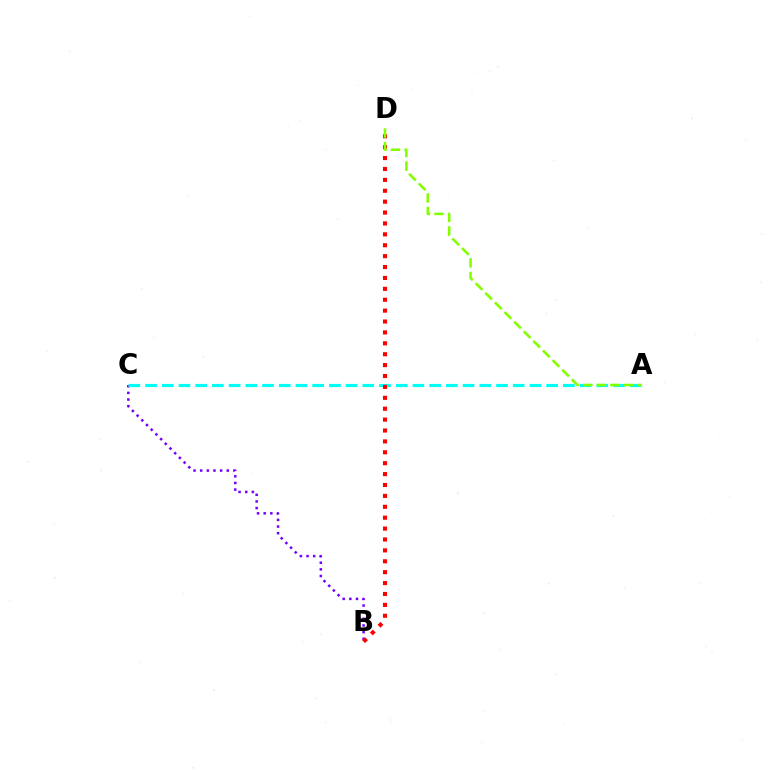{('B', 'C'): [{'color': '#7200ff', 'line_style': 'dotted', 'thickness': 1.8}], ('A', 'C'): [{'color': '#00fff6', 'line_style': 'dashed', 'thickness': 2.27}], ('B', 'D'): [{'color': '#ff0000', 'line_style': 'dotted', 'thickness': 2.96}], ('A', 'D'): [{'color': '#84ff00', 'line_style': 'dashed', 'thickness': 1.85}]}